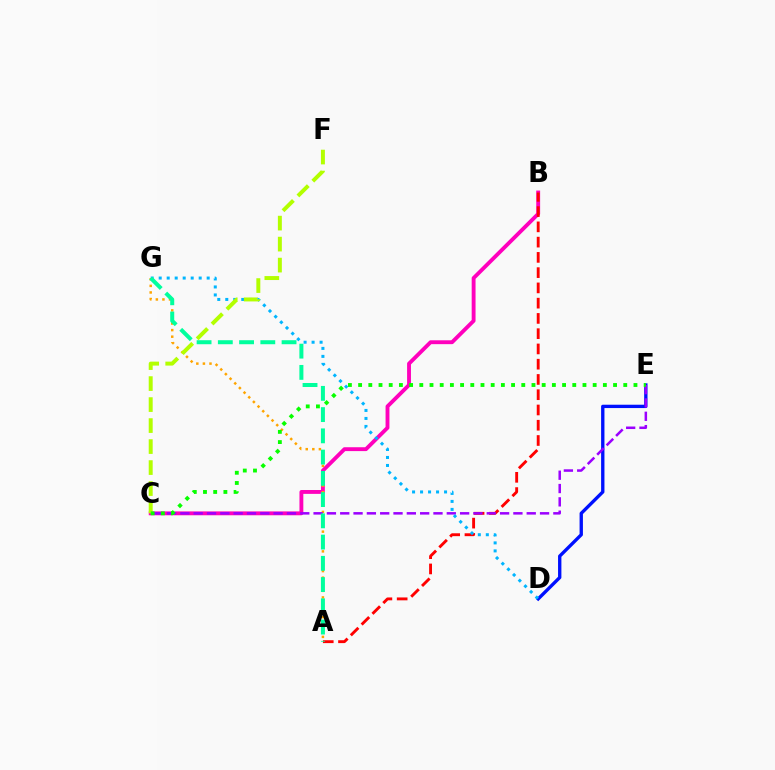{('B', 'C'): [{'color': '#ff00bd', 'line_style': 'solid', 'thickness': 2.78}], ('A', 'B'): [{'color': '#ff0000', 'line_style': 'dashed', 'thickness': 2.07}], ('D', 'E'): [{'color': '#0010ff', 'line_style': 'solid', 'thickness': 2.41}], ('A', 'G'): [{'color': '#ffa500', 'line_style': 'dotted', 'thickness': 1.79}, {'color': '#00ff9d', 'line_style': 'dashed', 'thickness': 2.89}], ('C', 'E'): [{'color': '#9b00ff', 'line_style': 'dashed', 'thickness': 1.81}, {'color': '#08ff00', 'line_style': 'dotted', 'thickness': 2.77}], ('D', 'G'): [{'color': '#00b5ff', 'line_style': 'dotted', 'thickness': 2.17}], ('C', 'F'): [{'color': '#b3ff00', 'line_style': 'dashed', 'thickness': 2.85}]}